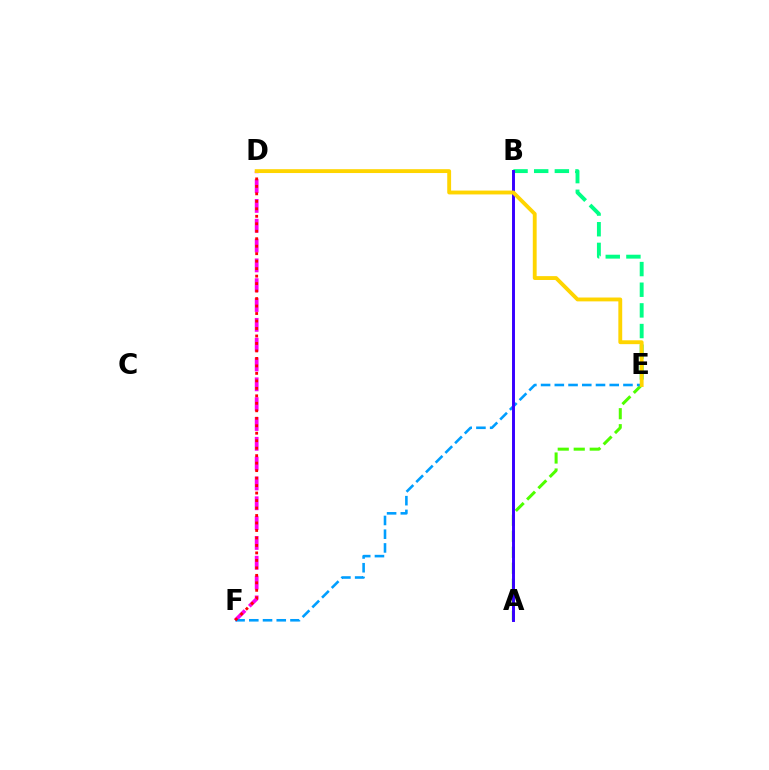{('D', 'F'): [{'color': '#ff00ed', 'line_style': 'dashed', 'thickness': 2.69}, {'color': '#ff0000', 'line_style': 'dotted', 'thickness': 2.03}], ('A', 'E'): [{'color': '#4fff00', 'line_style': 'dashed', 'thickness': 2.17}], ('B', 'E'): [{'color': '#00ff86', 'line_style': 'dashed', 'thickness': 2.81}], ('E', 'F'): [{'color': '#009eff', 'line_style': 'dashed', 'thickness': 1.87}], ('A', 'B'): [{'color': '#3700ff', 'line_style': 'solid', 'thickness': 2.11}], ('D', 'E'): [{'color': '#ffd500', 'line_style': 'solid', 'thickness': 2.78}]}